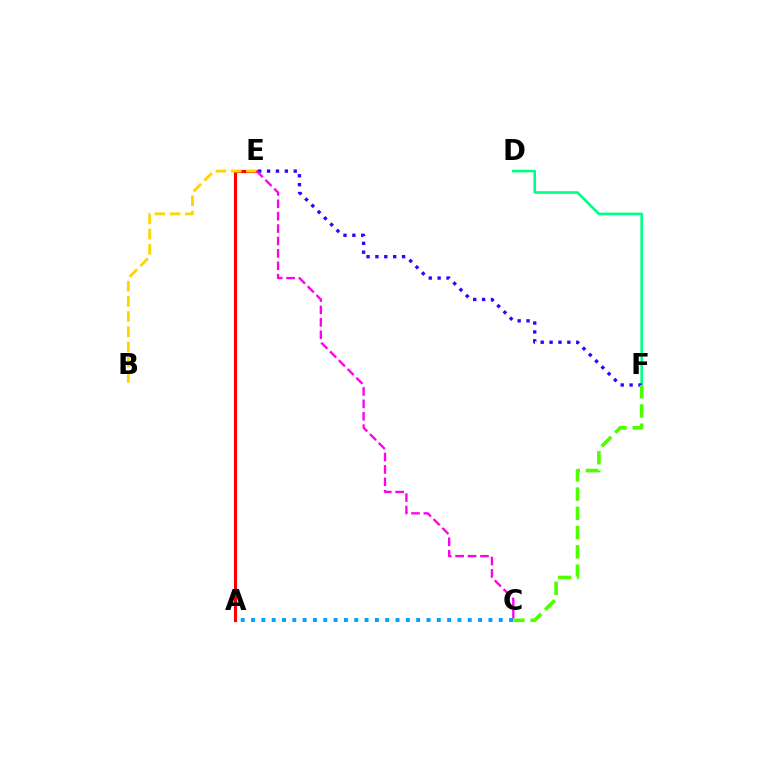{('A', 'C'): [{'color': '#009eff', 'line_style': 'dotted', 'thickness': 2.8}], ('D', 'F'): [{'color': '#00ff86', 'line_style': 'solid', 'thickness': 1.88}], ('A', 'E'): [{'color': '#ff0000', 'line_style': 'solid', 'thickness': 2.25}], ('B', 'E'): [{'color': '#ffd500', 'line_style': 'dashed', 'thickness': 2.07}], ('E', 'F'): [{'color': '#3700ff', 'line_style': 'dotted', 'thickness': 2.41}], ('C', 'E'): [{'color': '#ff00ed', 'line_style': 'dashed', 'thickness': 1.68}], ('C', 'F'): [{'color': '#4fff00', 'line_style': 'dashed', 'thickness': 2.62}]}